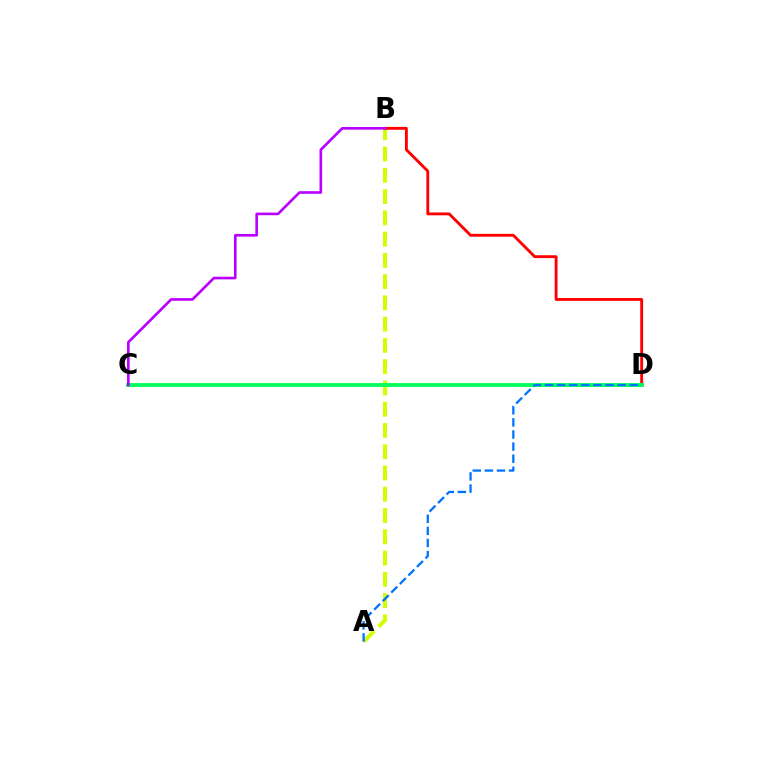{('A', 'B'): [{'color': '#d1ff00', 'line_style': 'dashed', 'thickness': 2.89}], ('B', 'D'): [{'color': '#ff0000', 'line_style': 'solid', 'thickness': 2.06}], ('C', 'D'): [{'color': '#00ff5c', 'line_style': 'solid', 'thickness': 2.77}], ('B', 'C'): [{'color': '#b900ff', 'line_style': 'solid', 'thickness': 1.9}], ('A', 'D'): [{'color': '#0074ff', 'line_style': 'dashed', 'thickness': 1.64}]}